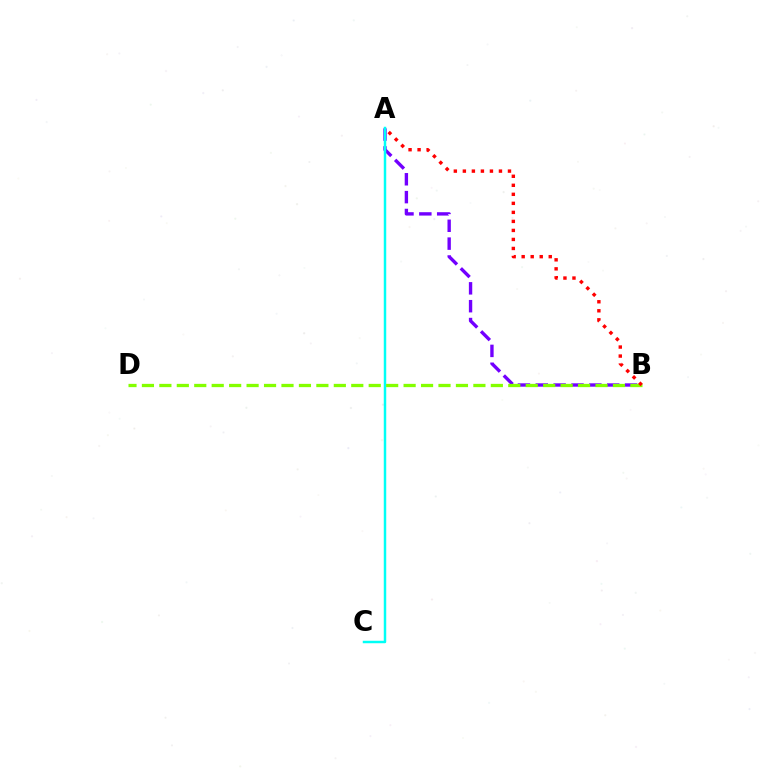{('A', 'B'): [{'color': '#7200ff', 'line_style': 'dashed', 'thickness': 2.43}, {'color': '#ff0000', 'line_style': 'dotted', 'thickness': 2.45}], ('A', 'C'): [{'color': '#00fff6', 'line_style': 'solid', 'thickness': 1.78}], ('B', 'D'): [{'color': '#84ff00', 'line_style': 'dashed', 'thickness': 2.37}]}